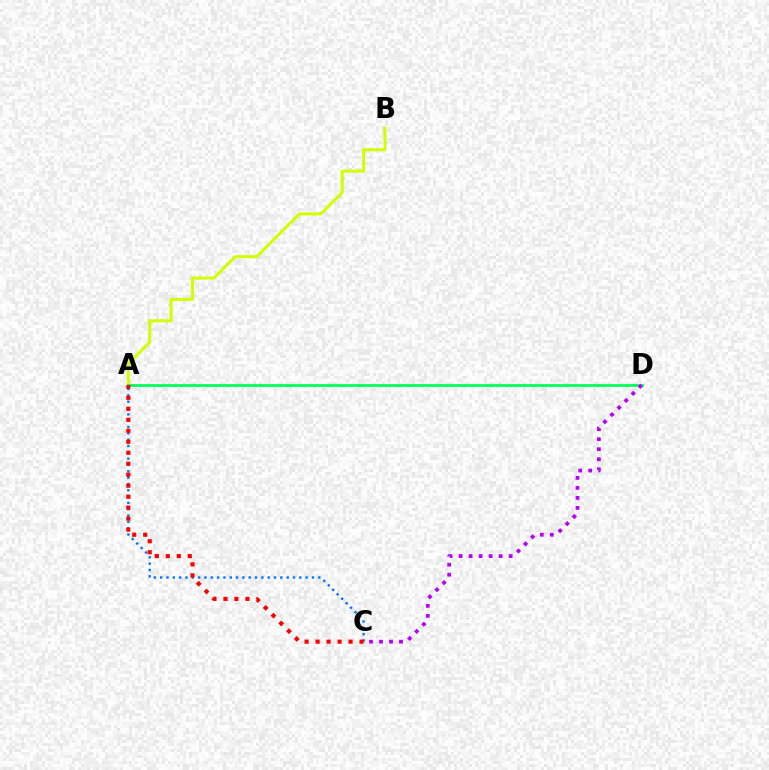{('A', 'B'): [{'color': '#d1ff00', 'line_style': 'solid', 'thickness': 2.17}], ('A', 'C'): [{'color': '#0074ff', 'line_style': 'dotted', 'thickness': 1.72}, {'color': '#ff0000', 'line_style': 'dotted', 'thickness': 2.99}], ('A', 'D'): [{'color': '#00ff5c', 'line_style': 'solid', 'thickness': 1.97}], ('C', 'D'): [{'color': '#b900ff', 'line_style': 'dotted', 'thickness': 2.72}]}